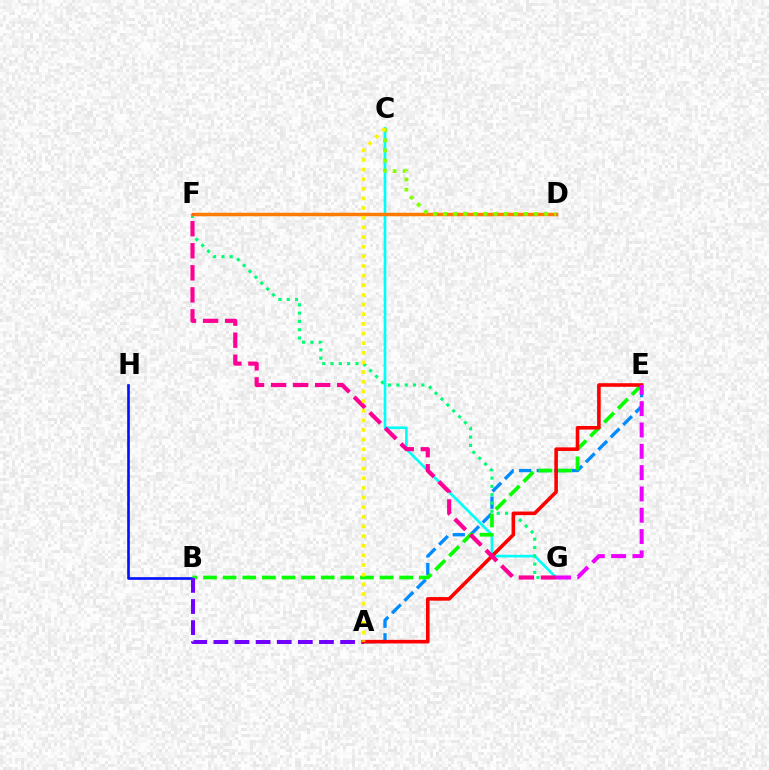{('B', 'H'): [{'color': '#0010ff', 'line_style': 'solid', 'thickness': 1.9}], ('A', 'E'): [{'color': '#008cff', 'line_style': 'dashed', 'thickness': 2.39}, {'color': '#ff0000', 'line_style': 'solid', 'thickness': 2.58}], ('C', 'G'): [{'color': '#00fff6', 'line_style': 'solid', 'thickness': 1.92}], ('F', 'G'): [{'color': '#00ff74', 'line_style': 'dotted', 'thickness': 2.26}, {'color': '#ff0094', 'line_style': 'dashed', 'thickness': 2.99}], ('B', 'E'): [{'color': '#08ff00', 'line_style': 'dashed', 'thickness': 2.66}], ('A', 'B'): [{'color': '#7200ff', 'line_style': 'dashed', 'thickness': 2.87}], ('D', 'F'): [{'color': '#ff7c00', 'line_style': 'solid', 'thickness': 2.51}], ('C', 'D'): [{'color': '#84ff00', 'line_style': 'dotted', 'thickness': 2.74}], ('E', 'G'): [{'color': '#ee00ff', 'line_style': 'dashed', 'thickness': 2.9}], ('A', 'C'): [{'color': '#fcf500', 'line_style': 'dotted', 'thickness': 2.62}]}